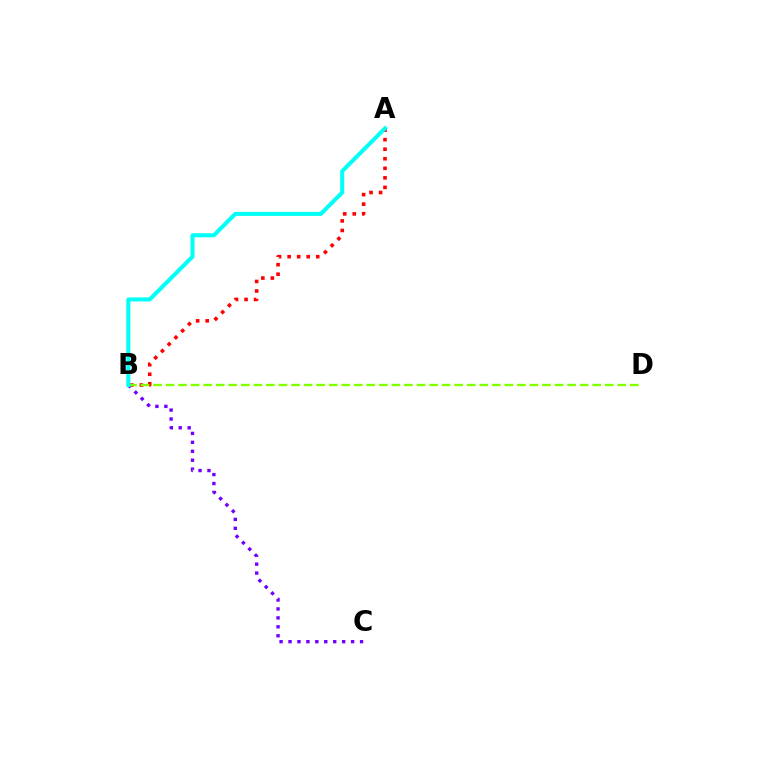{('A', 'B'): [{'color': '#ff0000', 'line_style': 'dotted', 'thickness': 2.59}, {'color': '#00fff6', 'line_style': 'solid', 'thickness': 2.91}], ('B', 'C'): [{'color': '#7200ff', 'line_style': 'dotted', 'thickness': 2.43}], ('B', 'D'): [{'color': '#84ff00', 'line_style': 'dashed', 'thickness': 1.7}]}